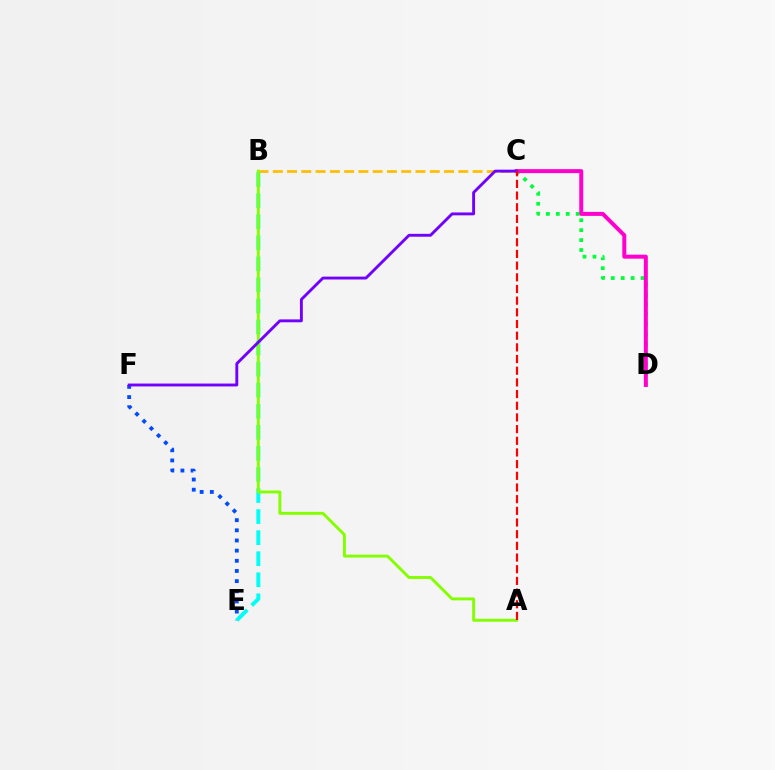{('E', 'F'): [{'color': '#004bff', 'line_style': 'dotted', 'thickness': 2.76}], ('C', 'D'): [{'color': '#00ff39', 'line_style': 'dotted', 'thickness': 2.7}, {'color': '#ff00cf', 'line_style': 'solid', 'thickness': 2.87}], ('B', 'E'): [{'color': '#00fff6', 'line_style': 'dashed', 'thickness': 2.86}], ('B', 'C'): [{'color': '#ffbd00', 'line_style': 'dashed', 'thickness': 1.94}], ('A', 'B'): [{'color': '#84ff00', 'line_style': 'solid', 'thickness': 2.11}], ('C', 'F'): [{'color': '#7200ff', 'line_style': 'solid', 'thickness': 2.08}], ('A', 'C'): [{'color': '#ff0000', 'line_style': 'dashed', 'thickness': 1.59}]}